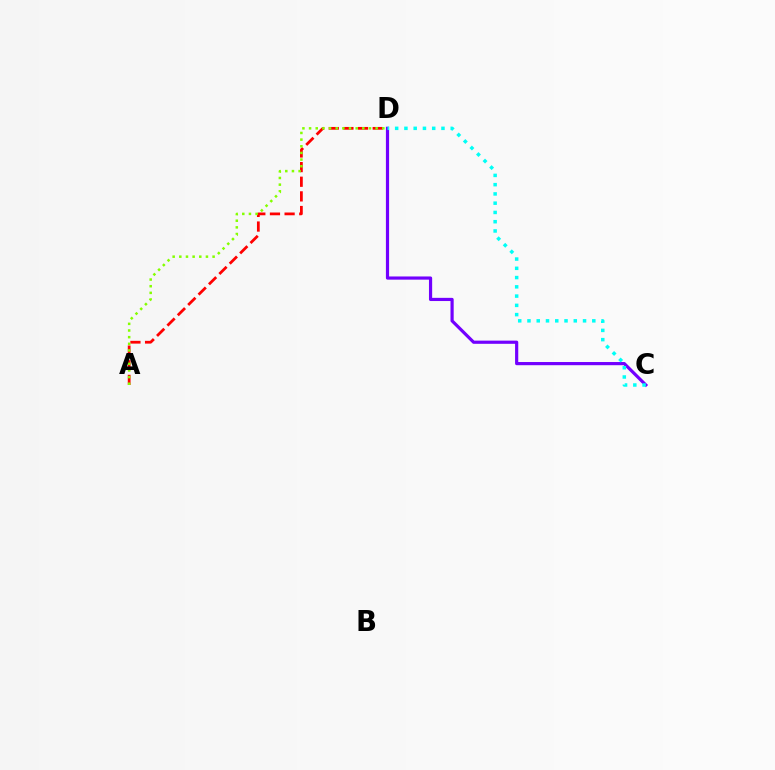{('A', 'D'): [{'color': '#ff0000', 'line_style': 'dashed', 'thickness': 1.99}, {'color': '#84ff00', 'line_style': 'dotted', 'thickness': 1.81}], ('C', 'D'): [{'color': '#7200ff', 'line_style': 'solid', 'thickness': 2.29}, {'color': '#00fff6', 'line_style': 'dotted', 'thickness': 2.52}]}